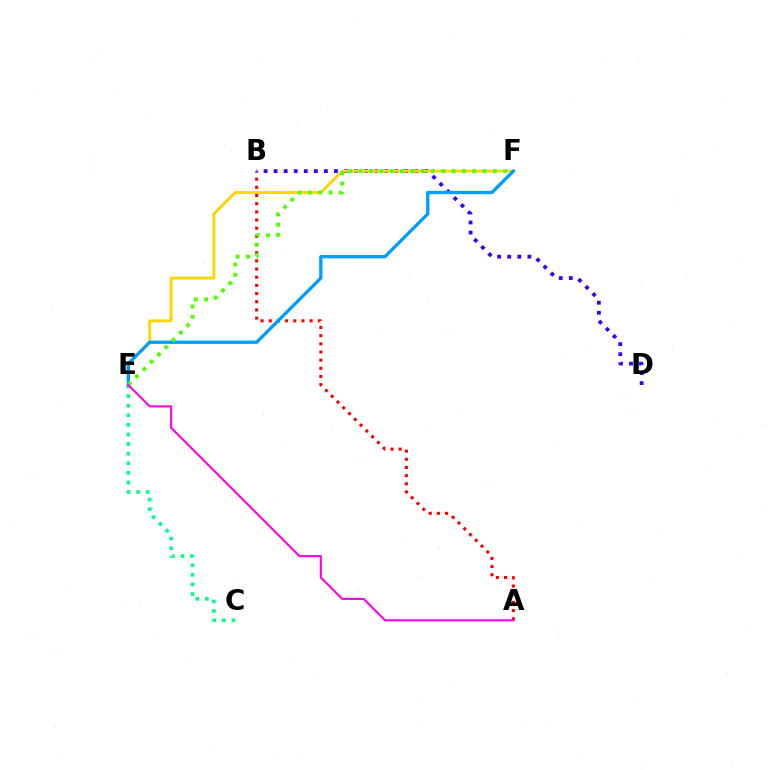{('A', 'B'): [{'color': '#ff0000', 'line_style': 'dotted', 'thickness': 2.22}], ('C', 'E'): [{'color': '#00ff86', 'line_style': 'dotted', 'thickness': 2.61}], ('B', 'D'): [{'color': '#3700ff', 'line_style': 'dotted', 'thickness': 2.73}], ('E', 'F'): [{'color': '#ffd500', 'line_style': 'solid', 'thickness': 2.07}, {'color': '#009eff', 'line_style': 'solid', 'thickness': 2.39}, {'color': '#4fff00', 'line_style': 'dotted', 'thickness': 2.8}], ('A', 'E'): [{'color': '#ff00ed', 'line_style': 'solid', 'thickness': 1.51}]}